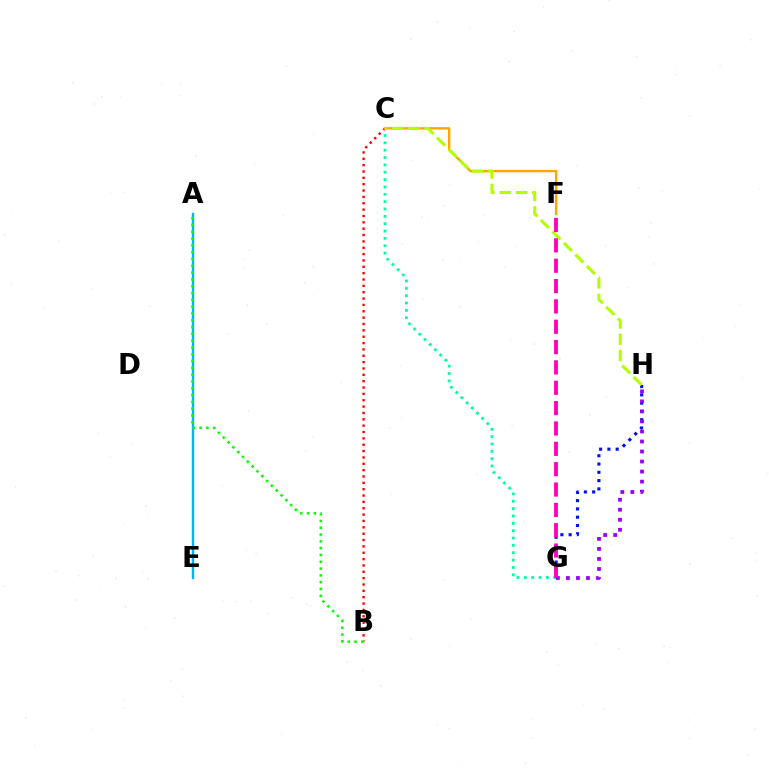{('B', 'C'): [{'color': '#ff0000', 'line_style': 'dotted', 'thickness': 1.73}], ('A', 'E'): [{'color': '#00b5ff', 'line_style': 'solid', 'thickness': 1.73}], ('C', 'G'): [{'color': '#00ff9d', 'line_style': 'dotted', 'thickness': 2.0}], ('G', 'H'): [{'color': '#0010ff', 'line_style': 'dotted', 'thickness': 2.25}, {'color': '#9b00ff', 'line_style': 'dotted', 'thickness': 2.72}], ('C', 'F'): [{'color': '#ffa500', 'line_style': 'solid', 'thickness': 1.72}], ('C', 'H'): [{'color': '#b3ff00', 'line_style': 'dashed', 'thickness': 2.21}], ('F', 'G'): [{'color': '#ff00bd', 'line_style': 'dashed', 'thickness': 2.76}], ('A', 'B'): [{'color': '#08ff00', 'line_style': 'dotted', 'thickness': 1.85}]}